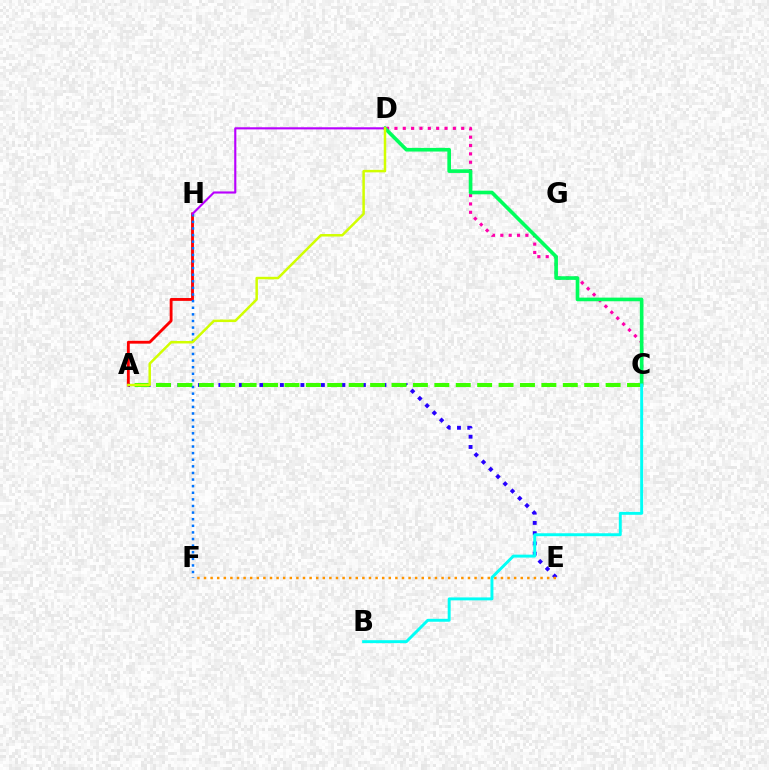{('A', 'E'): [{'color': '#2500ff', 'line_style': 'dotted', 'thickness': 2.79}], ('A', 'H'): [{'color': '#ff0000', 'line_style': 'solid', 'thickness': 2.06}], ('C', 'D'): [{'color': '#ff00ac', 'line_style': 'dotted', 'thickness': 2.27}, {'color': '#00ff5c', 'line_style': 'solid', 'thickness': 2.62}], ('E', 'F'): [{'color': '#ff9400', 'line_style': 'dotted', 'thickness': 1.79}], ('A', 'C'): [{'color': '#3dff00', 'line_style': 'dashed', 'thickness': 2.91}], ('F', 'H'): [{'color': '#0074ff', 'line_style': 'dotted', 'thickness': 1.8}], ('B', 'C'): [{'color': '#00fff6', 'line_style': 'solid', 'thickness': 2.11}], ('D', 'H'): [{'color': '#b900ff', 'line_style': 'solid', 'thickness': 1.54}], ('A', 'D'): [{'color': '#d1ff00', 'line_style': 'solid', 'thickness': 1.8}]}